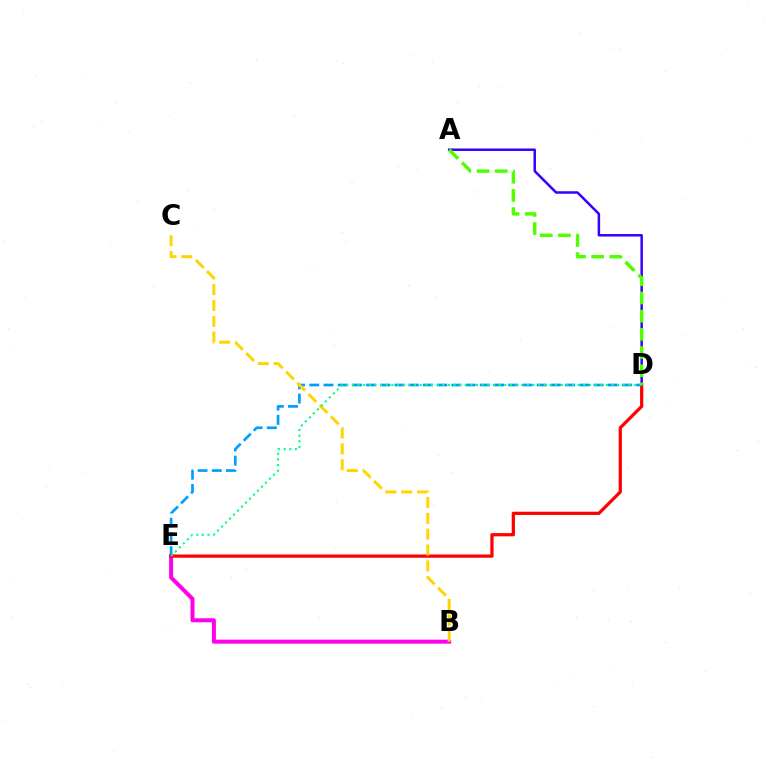{('B', 'E'): [{'color': '#ff00ed', 'line_style': 'solid', 'thickness': 2.88}], ('D', 'E'): [{'color': '#009eff', 'line_style': 'dashed', 'thickness': 1.93}, {'color': '#ff0000', 'line_style': 'solid', 'thickness': 2.32}, {'color': '#00ff86', 'line_style': 'dotted', 'thickness': 1.53}], ('A', 'D'): [{'color': '#3700ff', 'line_style': 'solid', 'thickness': 1.8}, {'color': '#4fff00', 'line_style': 'dashed', 'thickness': 2.47}], ('B', 'C'): [{'color': '#ffd500', 'line_style': 'dashed', 'thickness': 2.15}]}